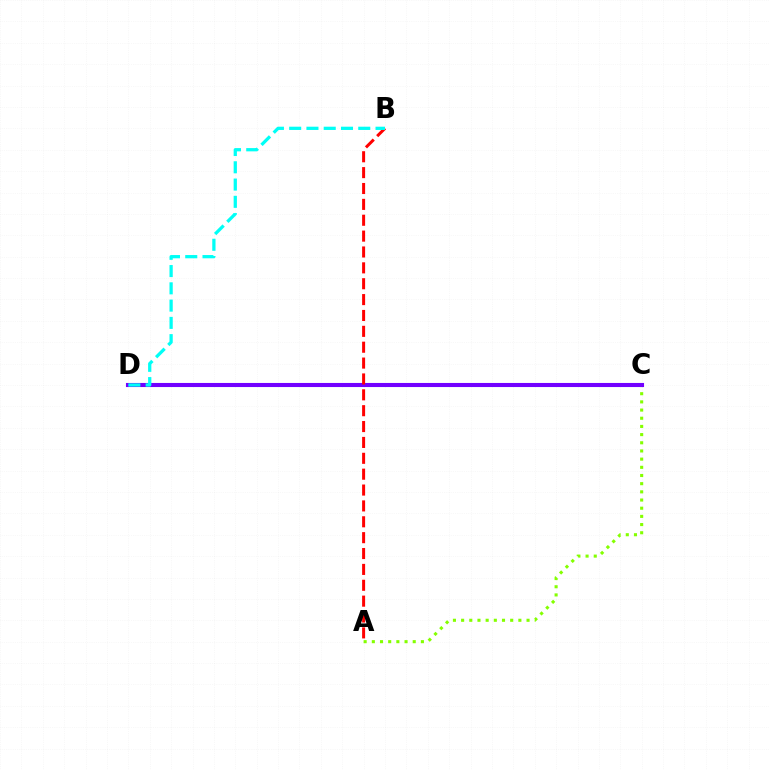{('A', 'C'): [{'color': '#84ff00', 'line_style': 'dotted', 'thickness': 2.22}], ('C', 'D'): [{'color': '#7200ff', 'line_style': 'solid', 'thickness': 2.94}], ('A', 'B'): [{'color': '#ff0000', 'line_style': 'dashed', 'thickness': 2.16}], ('B', 'D'): [{'color': '#00fff6', 'line_style': 'dashed', 'thickness': 2.35}]}